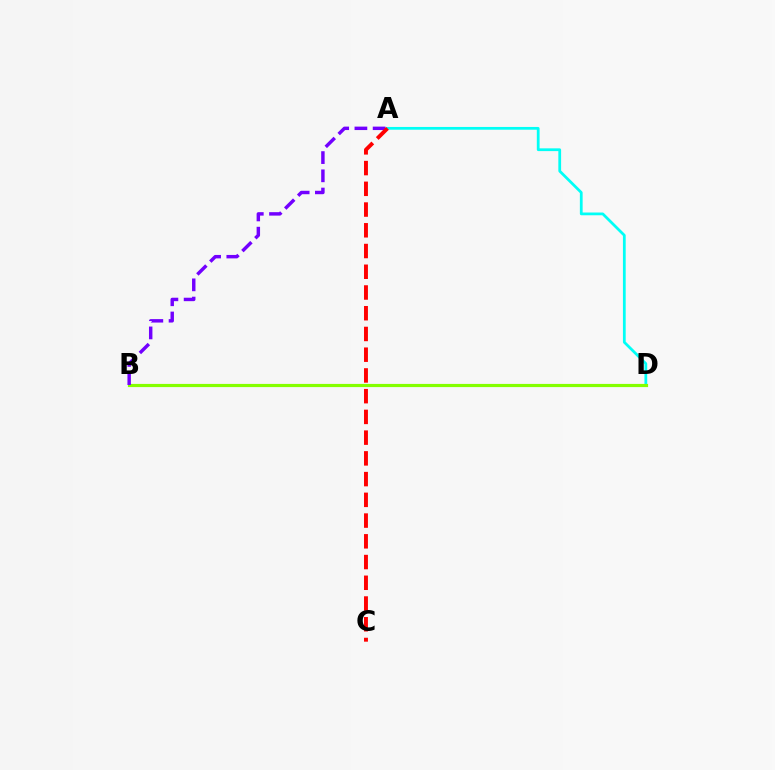{('A', 'D'): [{'color': '#00fff6', 'line_style': 'solid', 'thickness': 1.98}], ('B', 'D'): [{'color': '#84ff00', 'line_style': 'solid', 'thickness': 2.28}], ('A', 'B'): [{'color': '#7200ff', 'line_style': 'dashed', 'thickness': 2.48}], ('A', 'C'): [{'color': '#ff0000', 'line_style': 'dashed', 'thickness': 2.82}]}